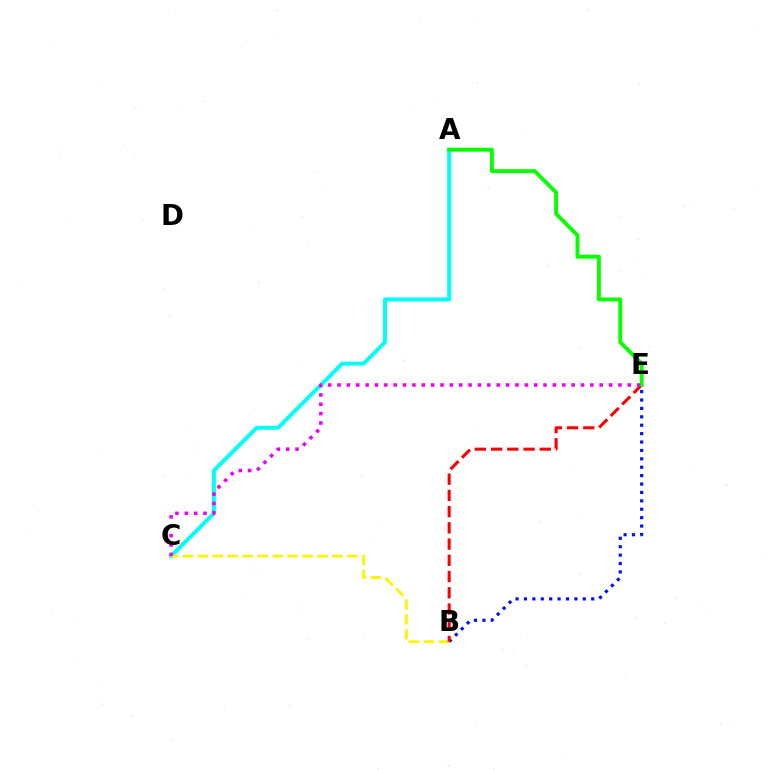{('A', 'C'): [{'color': '#00fff6', 'line_style': 'solid', 'thickness': 2.85}], ('B', 'C'): [{'color': '#fcf500', 'line_style': 'dashed', 'thickness': 2.03}], ('B', 'E'): [{'color': '#0010ff', 'line_style': 'dotted', 'thickness': 2.28}, {'color': '#ff0000', 'line_style': 'dashed', 'thickness': 2.2}], ('A', 'E'): [{'color': '#08ff00', 'line_style': 'solid', 'thickness': 2.81}], ('C', 'E'): [{'color': '#ee00ff', 'line_style': 'dotted', 'thickness': 2.54}]}